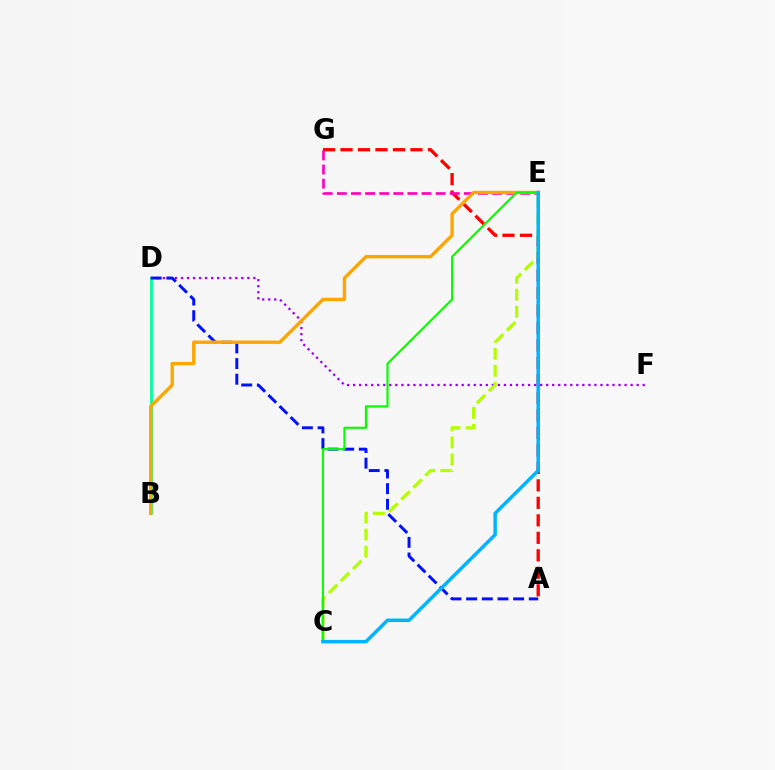{('A', 'G'): [{'color': '#ff0000', 'line_style': 'dashed', 'thickness': 2.38}], ('D', 'F'): [{'color': '#9b00ff', 'line_style': 'dotted', 'thickness': 1.64}], ('E', 'G'): [{'color': '#ff00bd', 'line_style': 'dashed', 'thickness': 1.92}], ('B', 'D'): [{'color': '#00ff9d', 'line_style': 'solid', 'thickness': 2.0}], ('A', 'D'): [{'color': '#0010ff', 'line_style': 'dashed', 'thickness': 2.13}], ('C', 'E'): [{'color': '#b3ff00', 'line_style': 'dashed', 'thickness': 2.31}, {'color': '#08ff00', 'line_style': 'solid', 'thickness': 1.56}, {'color': '#00b5ff', 'line_style': 'solid', 'thickness': 2.51}], ('B', 'E'): [{'color': '#ffa500', 'line_style': 'solid', 'thickness': 2.42}]}